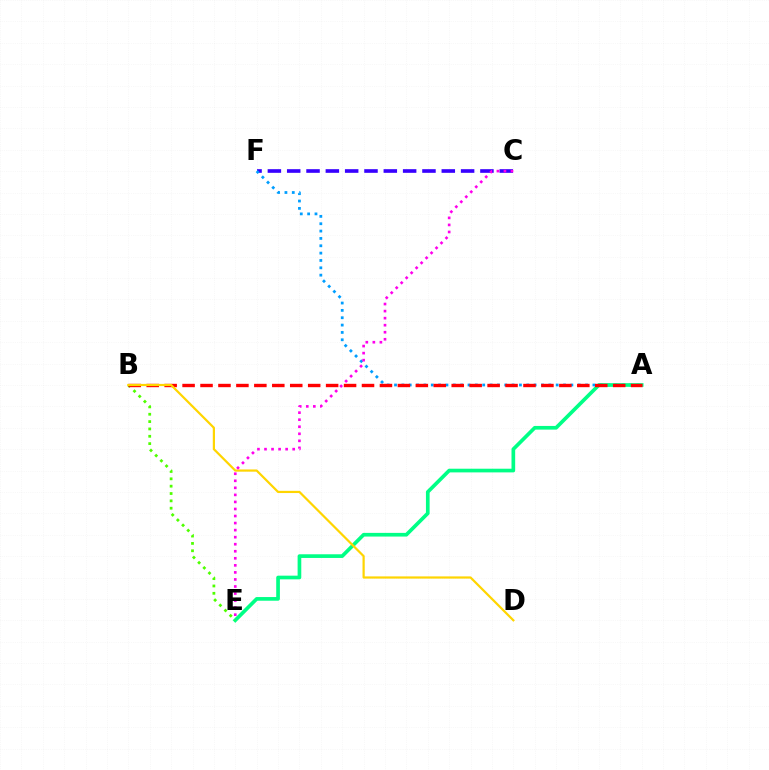{('C', 'F'): [{'color': '#3700ff', 'line_style': 'dashed', 'thickness': 2.62}], ('A', 'F'): [{'color': '#009eff', 'line_style': 'dotted', 'thickness': 2.0}], ('A', 'E'): [{'color': '#00ff86', 'line_style': 'solid', 'thickness': 2.65}], ('B', 'E'): [{'color': '#4fff00', 'line_style': 'dotted', 'thickness': 2.0}], ('A', 'B'): [{'color': '#ff0000', 'line_style': 'dashed', 'thickness': 2.44}], ('B', 'D'): [{'color': '#ffd500', 'line_style': 'solid', 'thickness': 1.59}], ('C', 'E'): [{'color': '#ff00ed', 'line_style': 'dotted', 'thickness': 1.91}]}